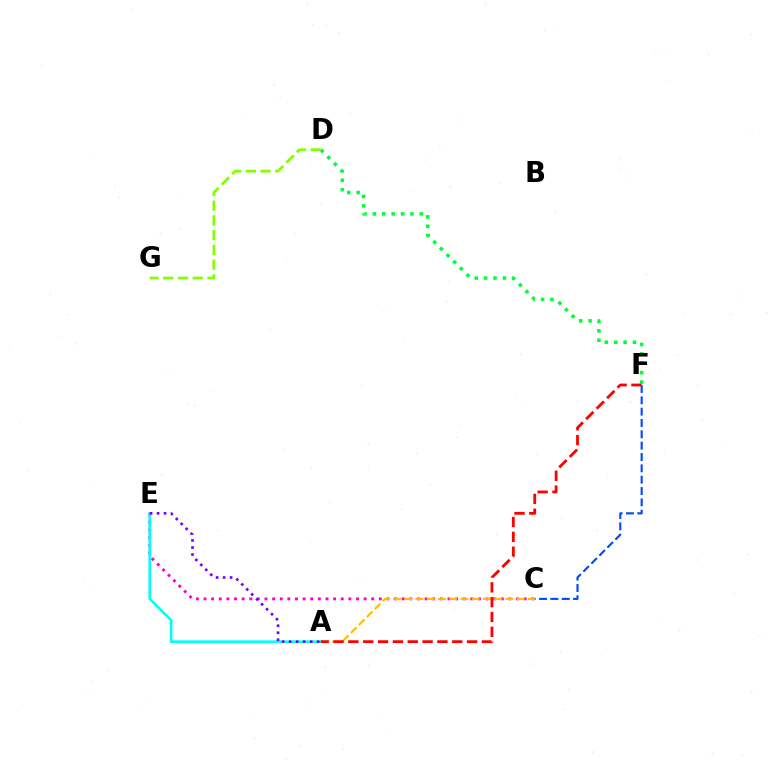{('D', 'F'): [{'color': '#00ff39', 'line_style': 'dotted', 'thickness': 2.55}], ('C', 'E'): [{'color': '#ff00cf', 'line_style': 'dotted', 'thickness': 2.07}], ('D', 'G'): [{'color': '#84ff00', 'line_style': 'dashed', 'thickness': 2.0}], ('C', 'F'): [{'color': '#004bff', 'line_style': 'dashed', 'thickness': 1.54}], ('A', 'C'): [{'color': '#ffbd00', 'line_style': 'dashed', 'thickness': 1.53}], ('A', 'E'): [{'color': '#00fff6', 'line_style': 'solid', 'thickness': 1.88}, {'color': '#7200ff', 'line_style': 'dotted', 'thickness': 1.9}], ('A', 'F'): [{'color': '#ff0000', 'line_style': 'dashed', 'thickness': 2.02}]}